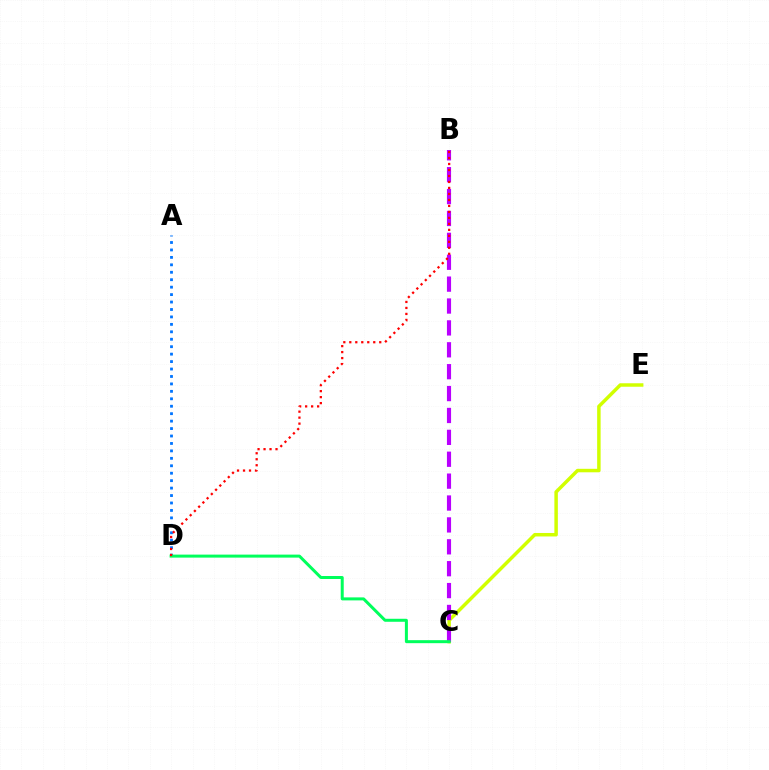{('C', 'E'): [{'color': '#d1ff00', 'line_style': 'solid', 'thickness': 2.51}], ('B', 'C'): [{'color': '#b900ff', 'line_style': 'dashed', 'thickness': 2.97}], ('A', 'D'): [{'color': '#0074ff', 'line_style': 'dotted', 'thickness': 2.02}], ('C', 'D'): [{'color': '#00ff5c', 'line_style': 'solid', 'thickness': 2.16}], ('B', 'D'): [{'color': '#ff0000', 'line_style': 'dotted', 'thickness': 1.63}]}